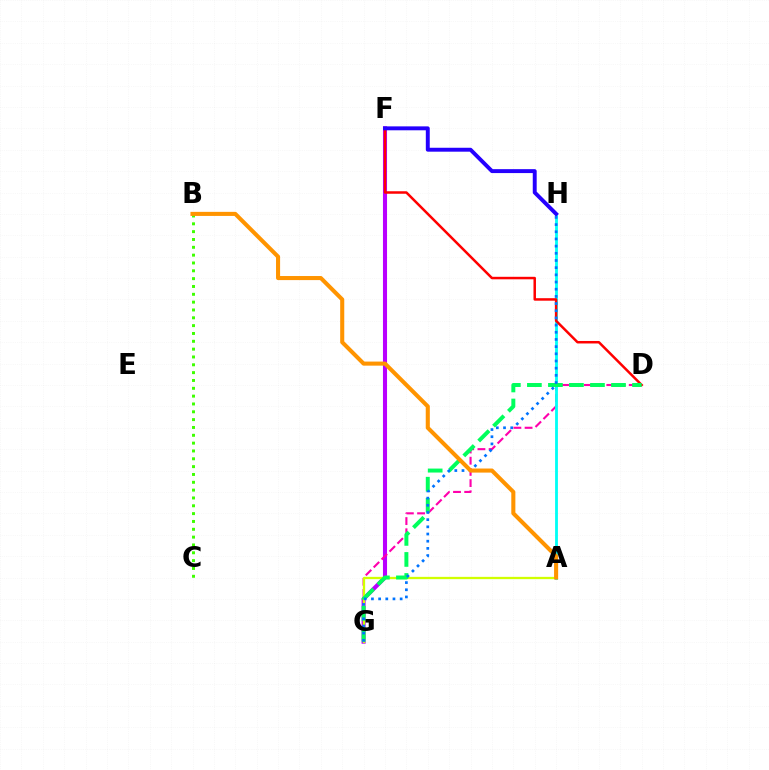{('F', 'G'): [{'color': '#b900ff', 'line_style': 'solid', 'thickness': 2.94}], ('D', 'G'): [{'color': '#ff00ac', 'line_style': 'dashed', 'thickness': 1.52}, {'color': '#00ff5c', 'line_style': 'dashed', 'thickness': 2.86}], ('A', 'G'): [{'color': '#d1ff00', 'line_style': 'solid', 'thickness': 1.65}], ('B', 'C'): [{'color': '#3dff00', 'line_style': 'dotted', 'thickness': 2.13}], ('A', 'H'): [{'color': '#00fff6', 'line_style': 'solid', 'thickness': 2.03}], ('D', 'F'): [{'color': '#ff0000', 'line_style': 'solid', 'thickness': 1.8}], ('F', 'H'): [{'color': '#2500ff', 'line_style': 'solid', 'thickness': 2.82}], ('G', 'H'): [{'color': '#0074ff', 'line_style': 'dotted', 'thickness': 1.95}], ('A', 'B'): [{'color': '#ff9400', 'line_style': 'solid', 'thickness': 2.93}]}